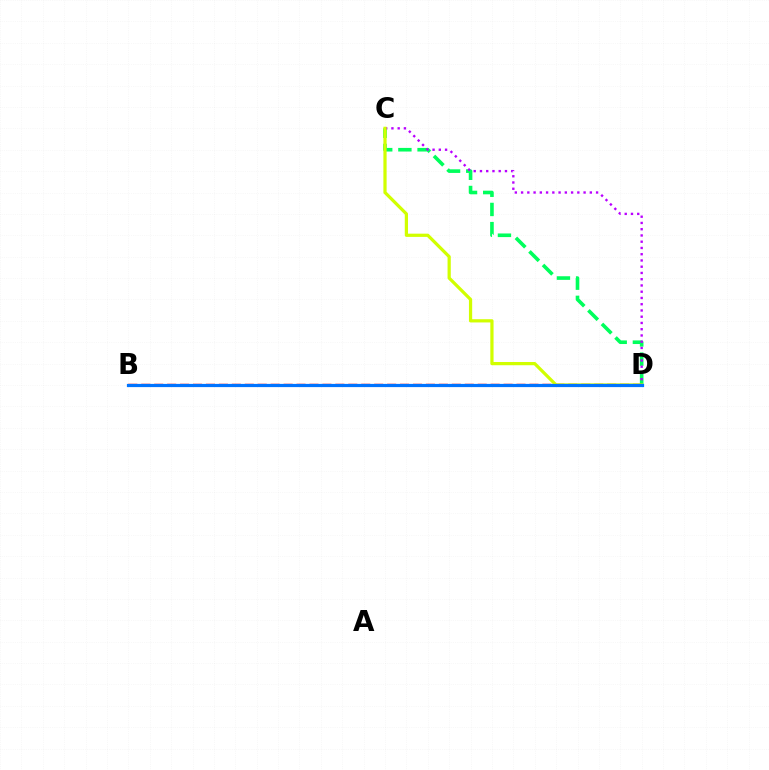{('C', 'D'): [{'color': '#00ff5c', 'line_style': 'dashed', 'thickness': 2.61}, {'color': '#b900ff', 'line_style': 'dotted', 'thickness': 1.7}, {'color': '#d1ff00', 'line_style': 'solid', 'thickness': 2.33}], ('B', 'D'): [{'color': '#ff0000', 'line_style': 'dashed', 'thickness': 1.76}, {'color': '#0074ff', 'line_style': 'solid', 'thickness': 2.31}]}